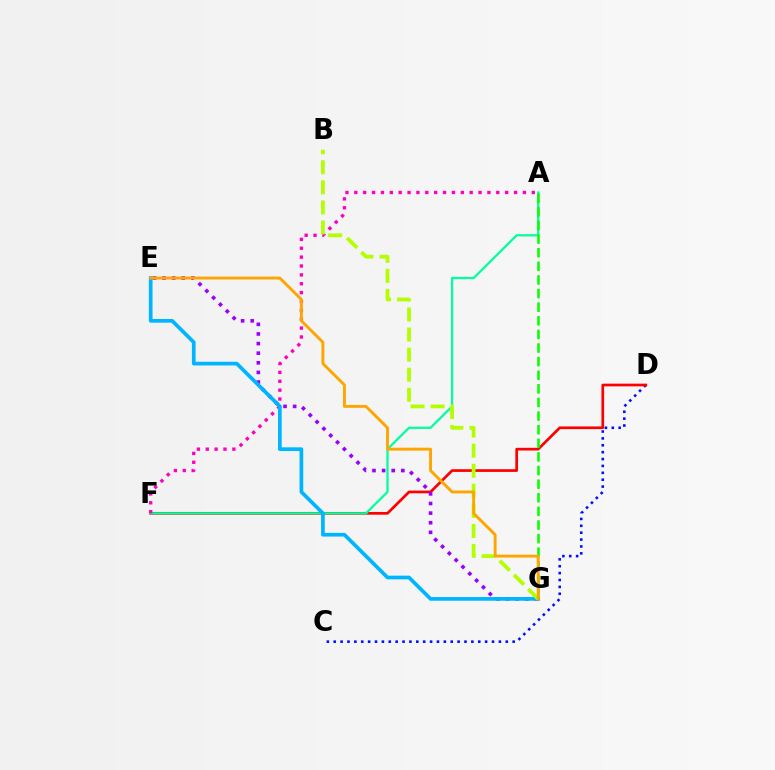{('C', 'D'): [{'color': '#0010ff', 'line_style': 'dotted', 'thickness': 1.87}], ('D', 'F'): [{'color': '#ff0000', 'line_style': 'solid', 'thickness': 1.95}], ('A', 'F'): [{'color': '#00ff9d', 'line_style': 'solid', 'thickness': 1.62}, {'color': '#ff00bd', 'line_style': 'dotted', 'thickness': 2.41}], ('E', 'G'): [{'color': '#9b00ff', 'line_style': 'dotted', 'thickness': 2.61}, {'color': '#00b5ff', 'line_style': 'solid', 'thickness': 2.66}, {'color': '#ffa500', 'line_style': 'solid', 'thickness': 2.09}], ('A', 'G'): [{'color': '#08ff00', 'line_style': 'dashed', 'thickness': 1.85}], ('B', 'G'): [{'color': '#b3ff00', 'line_style': 'dashed', 'thickness': 2.73}]}